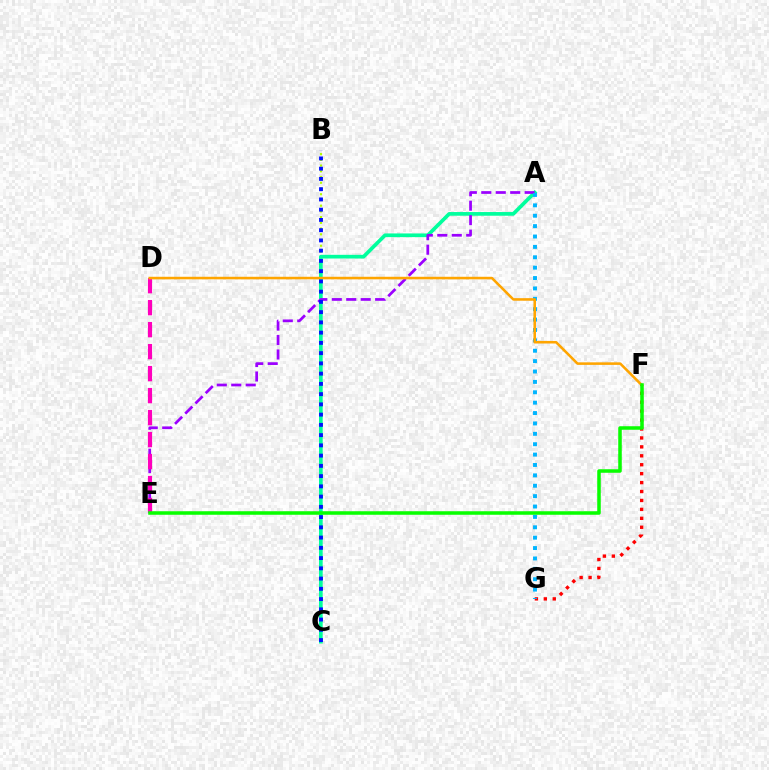{('F', 'G'): [{'color': '#ff0000', 'line_style': 'dotted', 'thickness': 2.43}], ('B', 'C'): [{'color': '#b3ff00', 'line_style': 'dotted', 'thickness': 1.56}, {'color': '#0010ff', 'line_style': 'dotted', 'thickness': 2.78}], ('A', 'C'): [{'color': '#00ff9d', 'line_style': 'solid', 'thickness': 2.65}], ('A', 'E'): [{'color': '#9b00ff', 'line_style': 'dashed', 'thickness': 1.96}], ('A', 'G'): [{'color': '#00b5ff', 'line_style': 'dotted', 'thickness': 2.82}], ('D', 'E'): [{'color': '#ff00bd', 'line_style': 'dashed', 'thickness': 2.99}], ('D', 'F'): [{'color': '#ffa500', 'line_style': 'solid', 'thickness': 1.84}], ('E', 'F'): [{'color': '#08ff00', 'line_style': 'solid', 'thickness': 2.54}]}